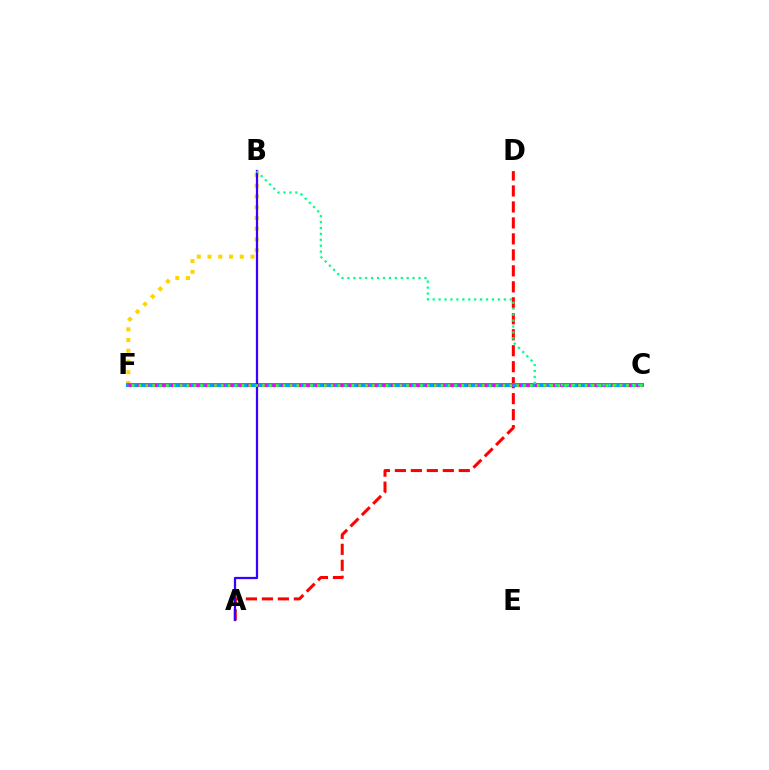{('B', 'F'): [{'color': '#ffd500', 'line_style': 'dotted', 'thickness': 2.92}], ('A', 'D'): [{'color': '#ff0000', 'line_style': 'dashed', 'thickness': 2.17}], ('C', 'F'): [{'color': '#009eff', 'line_style': 'solid', 'thickness': 2.89}, {'color': '#ff00ed', 'line_style': 'dotted', 'thickness': 2.3}, {'color': '#4fff00', 'line_style': 'dotted', 'thickness': 1.87}], ('A', 'B'): [{'color': '#3700ff', 'line_style': 'solid', 'thickness': 1.62}], ('B', 'C'): [{'color': '#00ff86', 'line_style': 'dotted', 'thickness': 1.61}]}